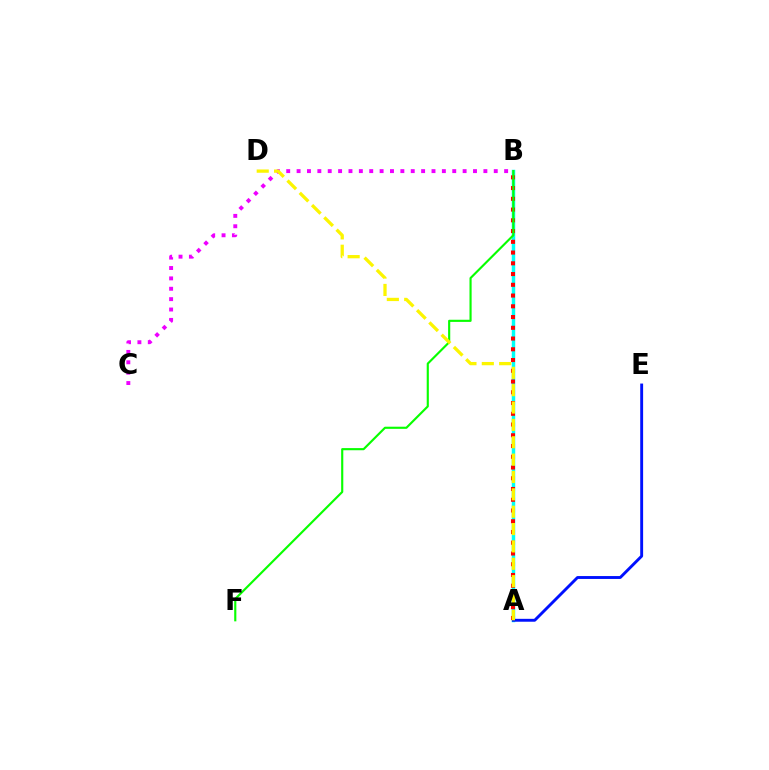{('B', 'C'): [{'color': '#ee00ff', 'line_style': 'dotted', 'thickness': 2.82}], ('A', 'B'): [{'color': '#00fff6', 'line_style': 'solid', 'thickness': 2.48}, {'color': '#ff0000', 'line_style': 'dotted', 'thickness': 2.92}], ('A', 'E'): [{'color': '#0010ff', 'line_style': 'solid', 'thickness': 2.08}], ('B', 'F'): [{'color': '#08ff00', 'line_style': 'solid', 'thickness': 1.54}], ('A', 'D'): [{'color': '#fcf500', 'line_style': 'dashed', 'thickness': 2.36}]}